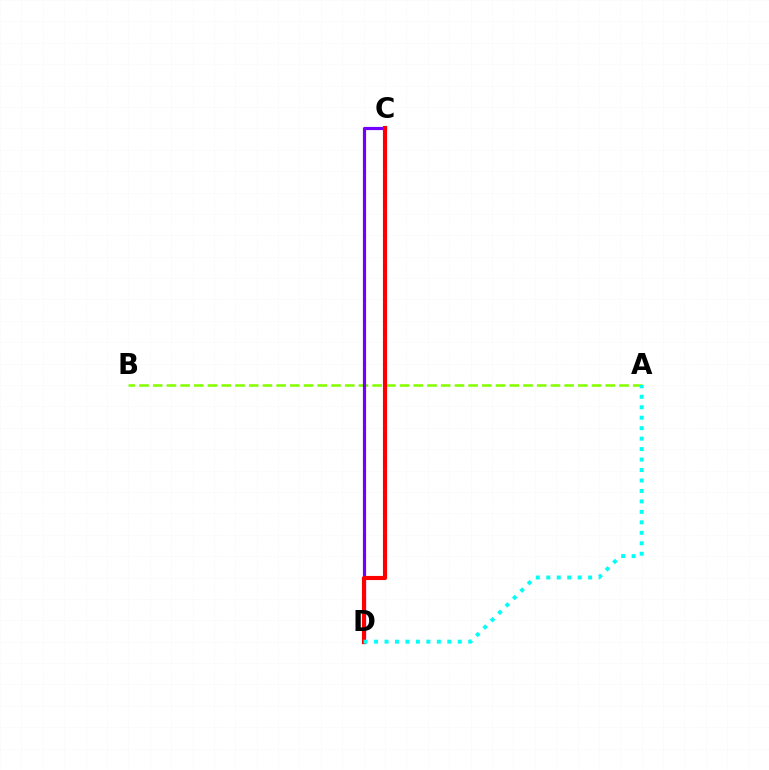{('A', 'B'): [{'color': '#84ff00', 'line_style': 'dashed', 'thickness': 1.86}], ('C', 'D'): [{'color': '#7200ff', 'line_style': 'solid', 'thickness': 2.3}, {'color': '#ff0000', 'line_style': 'solid', 'thickness': 2.98}], ('A', 'D'): [{'color': '#00fff6', 'line_style': 'dotted', 'thickness': 2.84}]}